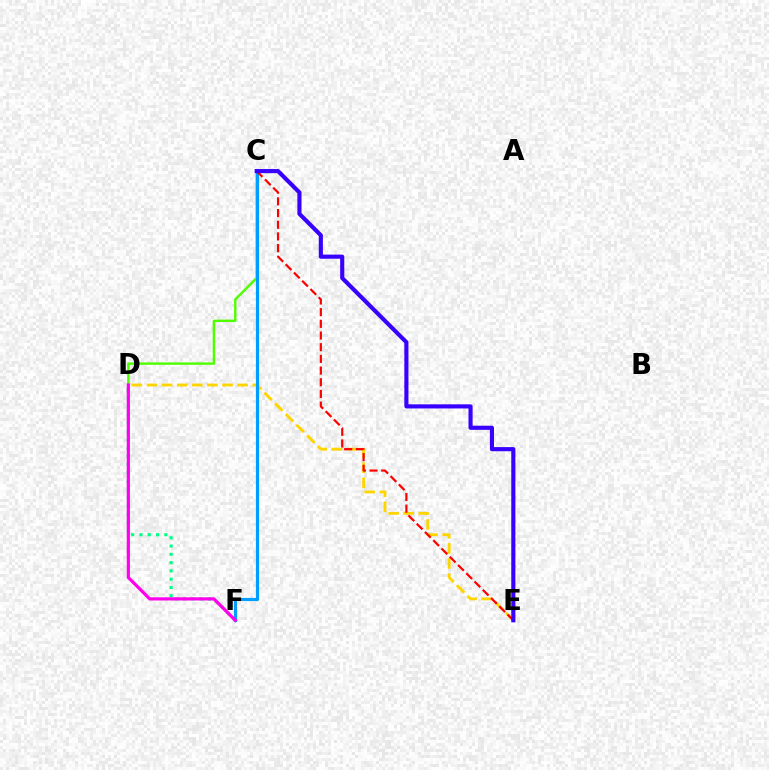{('D', 'F'): [{'color': '#00ff86', 'line_style': 'dotted', 'thickness': 2.25}, {'color': '#ff00ed', 'line_style': 'solid', 'thickness': 2.31}], ('C', 'D'): [{'color': '#4fff00', 'line_style': 'solid', 'thickness': 1.74}], ('D', 'E'): [{'color': '#ffd500', 'line_style': 'dashed', 'thickness': 2.05}], ('C', 'F'): [{'color': '#009eff', 'line_style': 'solid', 'thickness': 2.29}], ('C', 'E'): [{'color': '#ff0000', 'line_style': 'dashed', 'thickness': 1.59}, {'color': '#3700ff', 'line_style': 'solid', 'thickness': 2.97}]}